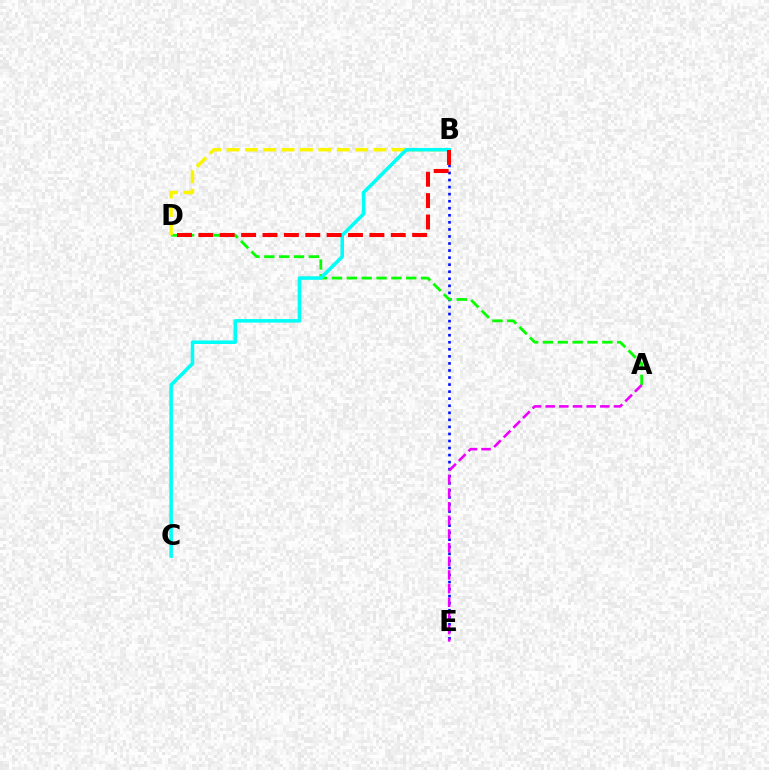{('B', 'E'): [{'color': '#0010ff', 'line_style': 'dotted', 'thickness': 1.92}], ('A', 'D'): [{'color': '#08ff00', 'line_style': 'dashed', 'thickness': 2.02}], ('B', 'D'): [{'color': '#fcf500', 'line_style': 'dashed', 'thickness': 2.49}, {'color': '#ff0000', 'line_style': 'dashed', 'thickness': 2.9}], ('B', 'C'): [{'color': '#00fff6', 'line_style': 'solid', 'thickness': 2.55}], ('A', 'E'): [{'color': '#ee00ff', 'line_style': 'dashed', 'thickness': 1.85}]}